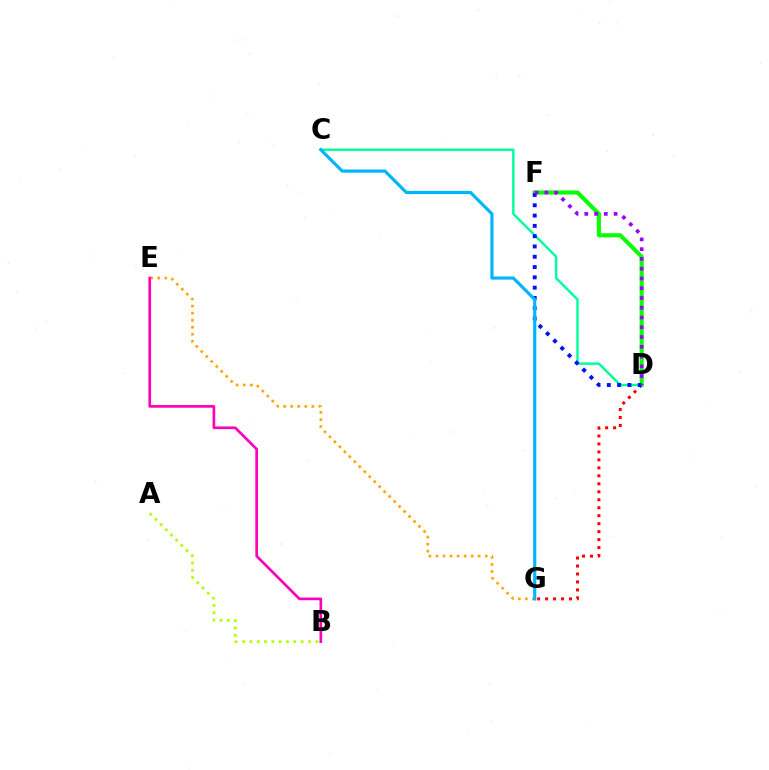{('D', 'G'): [{'color': '#ff0000', 'line_style': 'dotted', 'thickness': 2.17}], ('E', 'G'): [{'color': '#ffa500', 'line_style': 'dotted', 'thickness': 1.91}], ('B', 'E'): [{'color': '#ff00bd', 'line_style': 'solid', 'thickness': 1.93}], ('D', 'F'): [{'color': '#08ff00', 'line_style': 'solid', 'thickness': 2.94}, {'color': '#0010ff', 'line_style': 'dotted', 'thickness': 2.8}, {'color': '#9b00ff', 'line_style': 'dotted', 'thickness': 2.65}], ('C', 'D'): [{'color': '#00ff9d', 'line_style': 'solid', 'thickness': 1.76}], ('A', 'B'): [{'color': '#b3ff00', 'line_style': 'dotted', 'thickness': 1.99}], ('C', 'G'): [{'color': '#00b5ff', 'line_style': 'solid', 'thickness': 2.28}]}